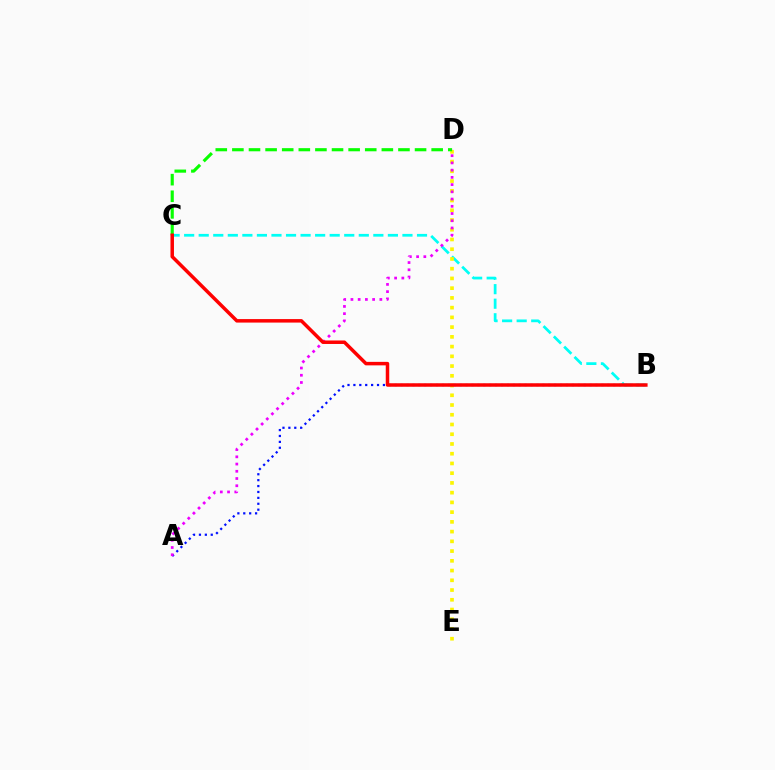{('A', 'B'): [{'color': '#0010ff', 'line_style': 'dotted', 'thickness': 1.6}], ('B', 'C'): [{'color': '#00fff6', 'line_style': 'dashed', 'thickness': 1.98}, {'color': '#ff0000', 'line_style': 'solid', 'thickness': 2.52}], ('D', 'E'): [{'color': '#fcf500', 'line_style': 'dotted', 'thickness': 2.65}], ('C', 'D'): [{'color': '#08ff00', 'line_style': 'dashed', 'thickness': 2.26}], ('A', 'D'): [{'color': '#ee00ff', 'line_style': 'dotted', 'thickness': 1.96}]}